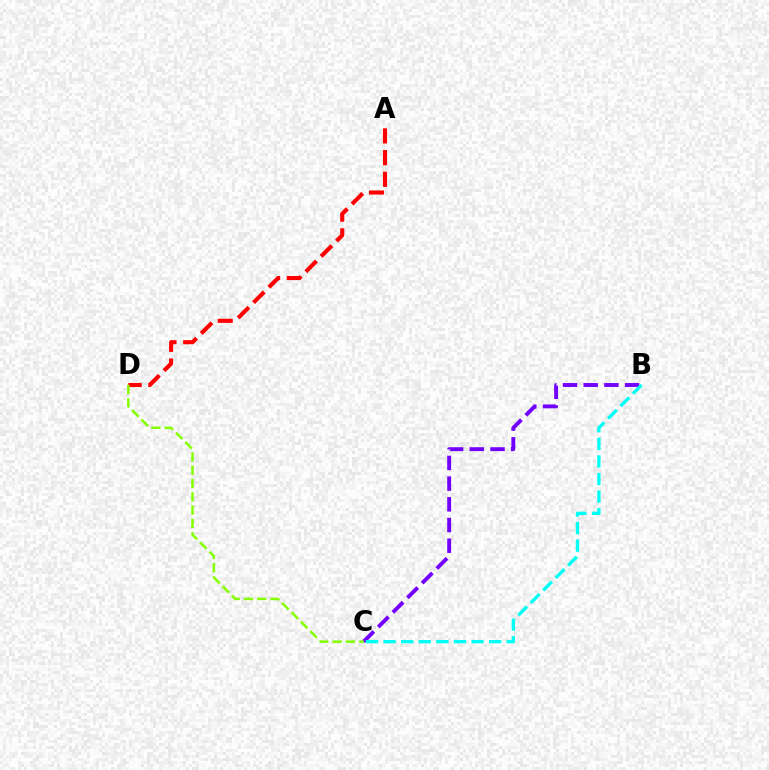{('A', 'D'): [{'color': '#ff0000', 'line_style': 'dashed', 'thickness': 2.95}], ('B', 'C'): [{'color': '#7200ff', 'line_style': 'dashed', 'thickness': 2.81}, {'color': '#00fff6', 'line_style': 'dashed', 'thickness': 2.39}], ('C', 'D'): [{'color': '#84ff00', 'line_style': 'dashed', 'thickness': 1.81}]}